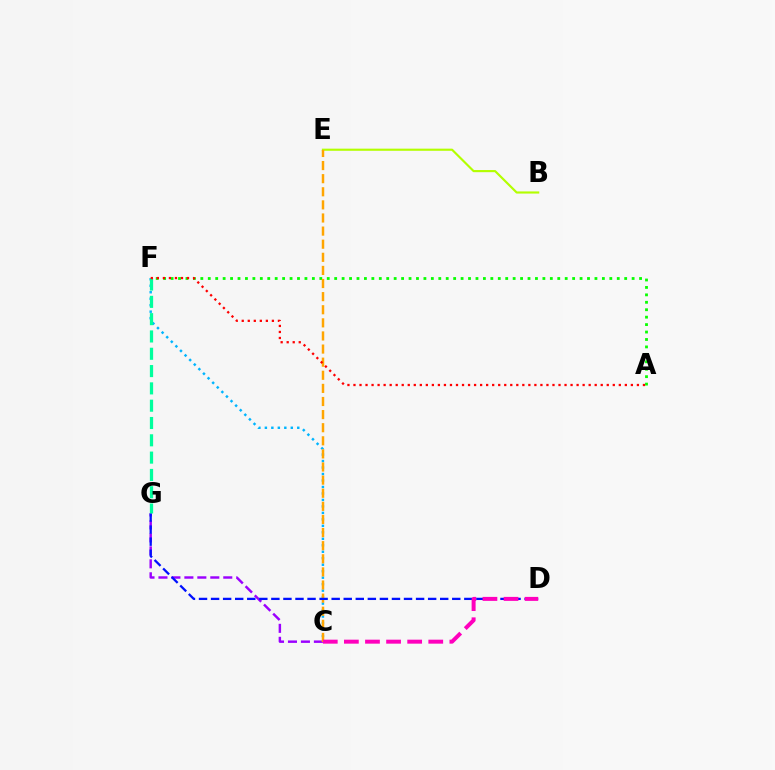{('B', 'E'): [{'color': '#b3ff00', 'line_style': 'solid', 'thickness': 1.54}], ('A', 'F'): [{'color': '#08ff00', 'line_style': 'dotted', 'thickness': 2.02}, {'color': '#ff0000', 'line_style': 'dotted', 'thickness': 1.64}], ('C', 'G'): [{'color': '#9b00ff', 'line_style': 'dashed', 'thickness': 1.76}], ('C', 'F'): [{'color': '#00b5ff', 'line_style': 'dotted', 'thickness': 1.76}], ('C', 'E'): [{'color': '#ffa500', 'line_style': 'dashed', 'thickness': 1.78}], ('D', 'G'): [{'color': '#0010ff', 'line_style': 'dashed', 'thickness': 1.64}], ('C', 'D'): [{'color': '#ff00bd', 'line_style': 'dashed', 'thickness': 2.87}], ('F', 'G'): [{'color': '#00ff9d', 'line_style': 'dashed', 'thickness': 2.35}]}